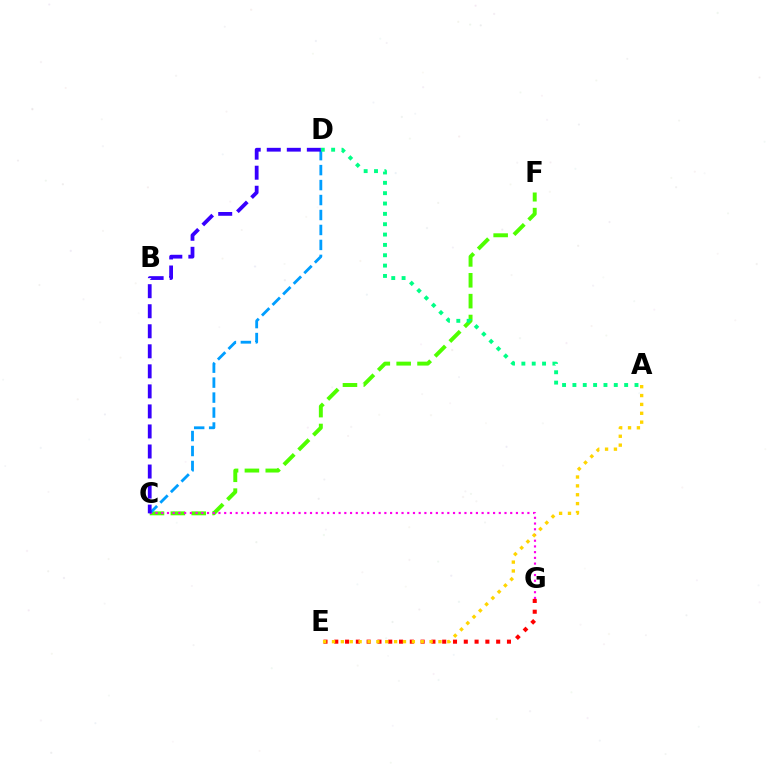{('C', 'F'): [{'color': '#4fff00', 'line_style': 'dashed', 'thickness': 2.83}], ('C', 'D'): [{'color': '#009eff', 'line_style': 'dashed', 'thickness': 2.03}, {'color': '#3700ff', 'line_style': 'dashed', 'thickness': 2.72}], ('E', 'G'): [{'color': '#ff0000', 'line_style': 'dotted', 'thickness': 2.93}], ('C', 'G'): [{'color': '#ff00ed', 'line_style': 'dotted', 'thickness': 1.55}], ('A', 'E'): [{'color': '#ffd500', 'line_style': 'dotted', 'thickness': 2.41}], ('A', 'D'): [{'color': '#00ff86', 'line_style': 'dotted', 'thickness': 2.81}]}